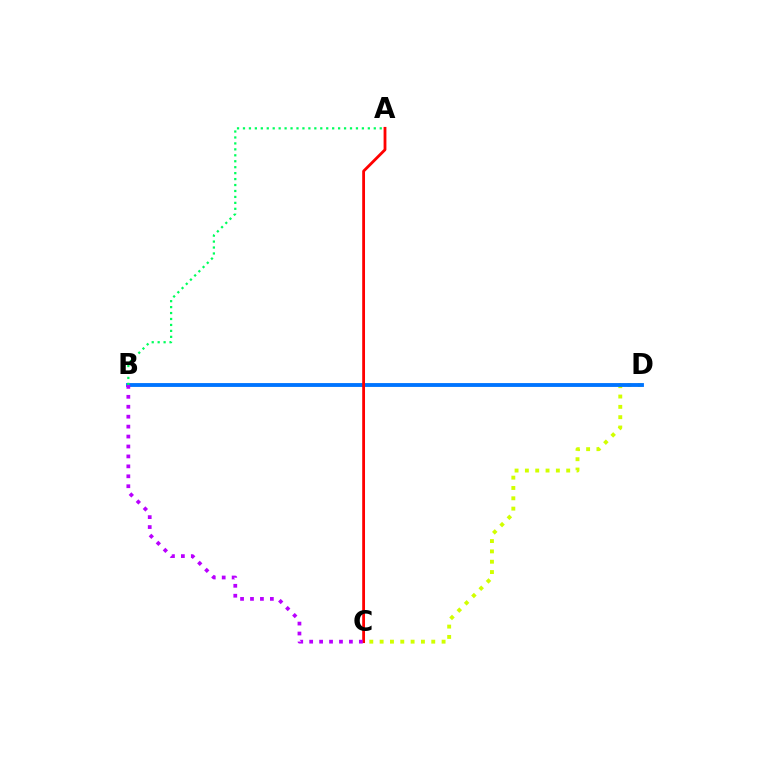{('C', 'D'): [{'color': '#d1ff00', 'line_style': 'dotted', 'thickness': 2.81}], ('B', 'D'): [{'color': '#0074ff', 'line_style': 'solid', 'thickness': 2.77}], ('A', 'C'): [{'color': '#ff0000', 'line_style': 'solid', 'thickness': 2.02}], ('B', 'C'): [{'color': '#b900ff', 'line_style': 'dotted', 'thickness': 2.7}], ('A', 'B'): [{'color': '#00ff5c', 'line_style': 'dotted', 'thickness': 1.62}]}